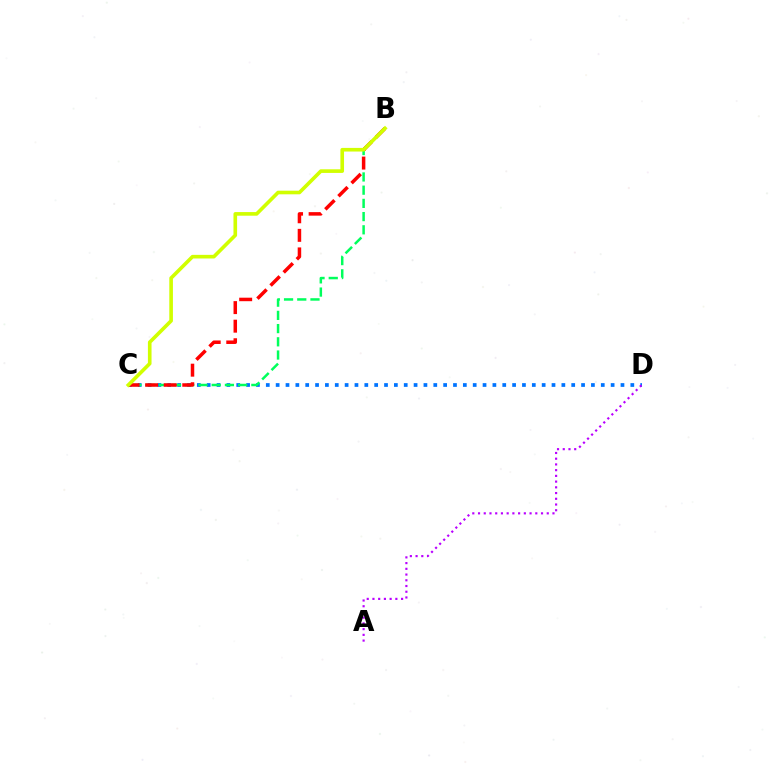{('C', 'D'): [{'color': '#0074ff', 'line_style': 'dotted', 'thickness': 2.68}], ('B', 'C'): [{'color': '#00ff5c', 'line_style': 'dashed', 'thickness': 1.8}, {'color': '#ff0000', 'line_style': 'dashed', 'thickness': 2.52}, {'color': '#d1ff00', 'line_style': 'solid', 'thickness': 2.61}], ('A', 'D'): [{'color': '#b900ff', 'line_style': 'dotted', 'thickness': 1.56}]}